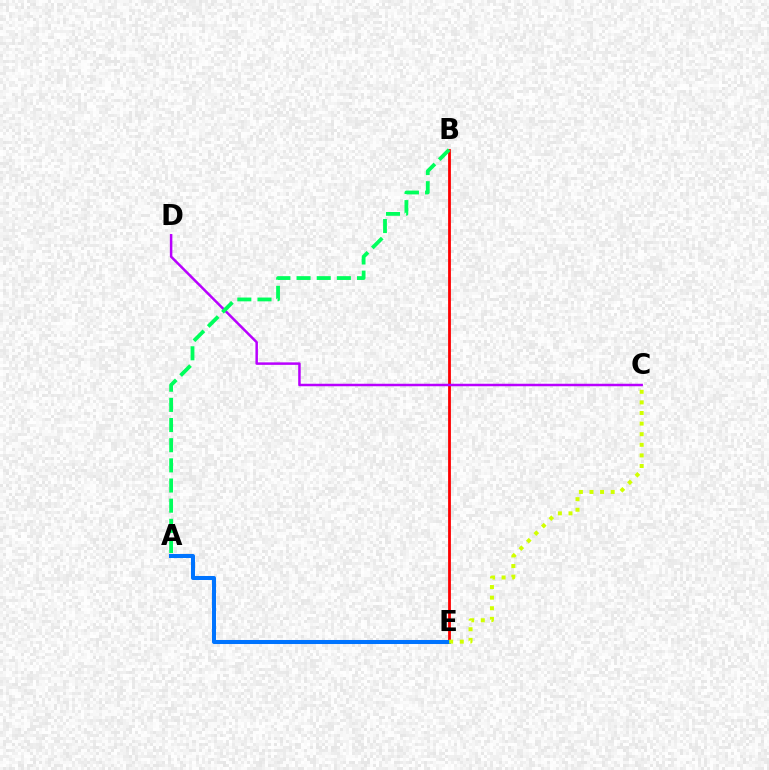{('B', 'E'): [{'color': '#ff0000', 'line_style': 'solid', 'thickness': 2.01}], ('C', 'D'): [{'color': '#b900ff', 'line_style': 'solid', 'thickness': 1.79}], ('A', 'E'): [{'color': '#0074ff', 'line_style': 'solid', 'thickness': 2.91}], ('A', 'B'): [{'color': '#00ff5c', 'line_style': 'dashed', 'thickness': 2.74}], ('C', 'E'): [{'color': '#d1ff00', 'line_style': 'dotted', 'thickness': 2.88}]}